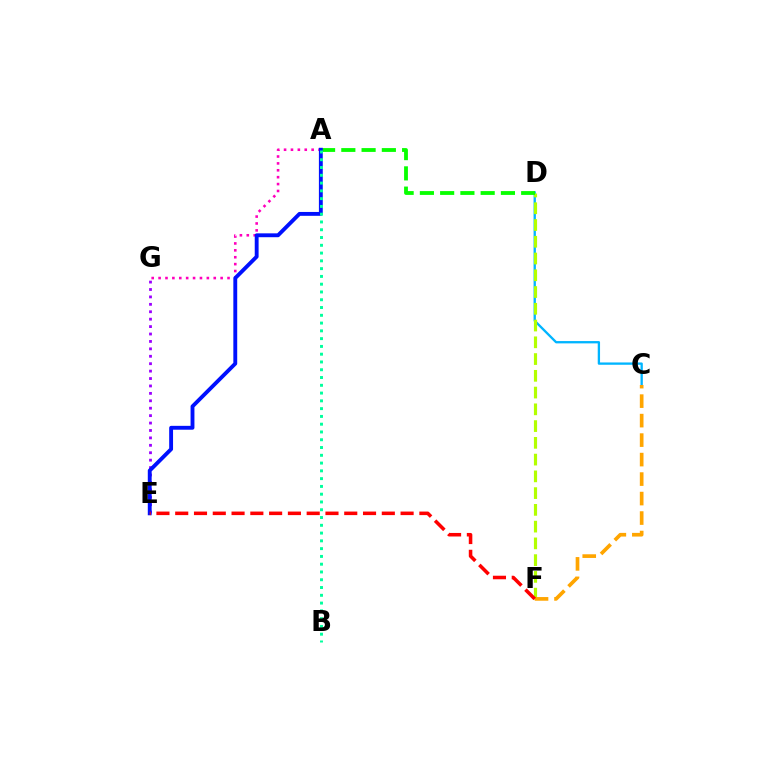{('C', 'D'): [{'color': '#00b5ff', 'line_style': 'solid', 'thickness': 1.67}], ('E', 'G'): [{'color': '#9b00ff', 'line_style': 'dotted', 'thickness': 2.02}], ('D', 'F'): [{'color': '#b3ff00', 'line_style': 'dashed', 'thickness': 2.28}], ('A', 'G'): [{'color': '#ff00bd', 'line_style': 'dotted', 'thickness': 1.87}], ('A', 'D'): [{'color': '#08ff00', 'line_style': 'dashed', 'thickness': 2.75}], ('A', 'E'): [{'color': '#0010ff', 'line_style': 'solid', 'thickness': 2.79}], ('A', 'B'): [{'color': '#00ff9d', 'line_style': 'dotted', 'thickness': 2.11}], ('C', 'F'): [{'color': '#ffa500', 'line_style': 'dashed', 'thickness': 2.65}], ('E', 'F'): [{'color': '#ff0000', 'line_style': 'dashed', 'thickness': 2.55}]}